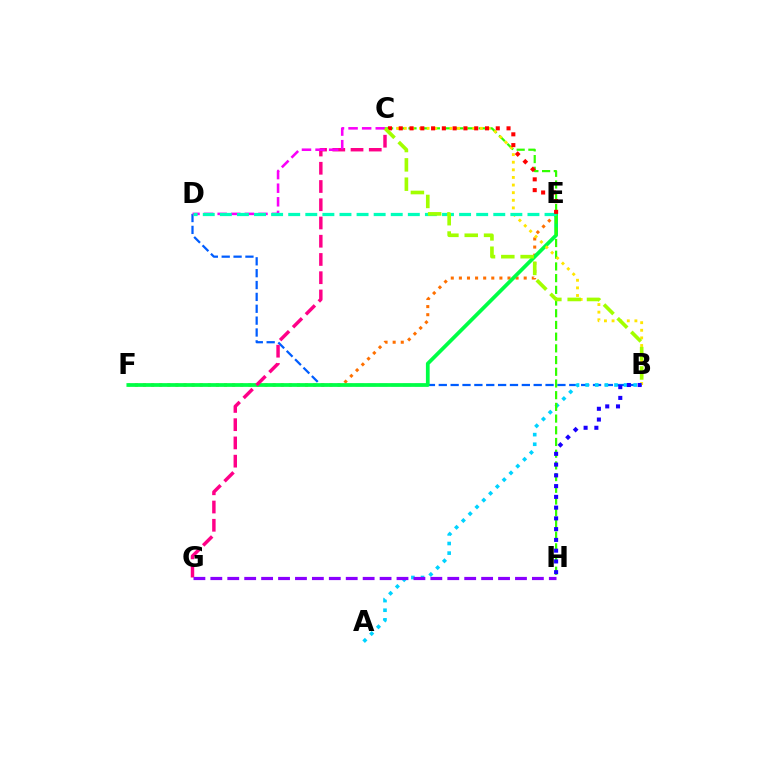{('E', 'F'): [{'color': '#ff7000', 'line_style': 'dotted', 'thickness': 2.2}, {'color': '#00ff45', 'line_style': 'solid', 'thickness': 2.69}], ('B', 'D'): [{'color': '#005dff', 'line_style': 'dashed', 'thickness': 1.61}], ('A', 'B'): [{'color': '#00d3ff', 'line_style': 'dotted', 'thickness': 2.61}], ('C', 'H'): [{'color': '#31ff00', 'line_style': 'dashed', 'thickness': 1.59}], ('B', 'C'): [{'color': '#ffe600', 'line_style': 'dotted', 'thickness': 2.07}, {'color': '#a2ff00', 'line_style': 'dashed', 'thickness': 2.63}], ('C', 'G'): [{'color': '#ff0088', 'line_style': 'dashed', 'thickness': 2.48}], ('C', 'D'): [{'color': '#fa00f9', 'line_style': 'dashed', 'thickness': 1.85}], ('G', 'H'): [{'color': '#8a00ff', 'line_style': 'dashed', 'thickness': 2.3}], ('D', 'E'): [{'color': '#00ffbb', 'line_style': 'dashed', 'thickness': 2.32}], ('C', 'E'): [{'color': '#ff0000', 'line_style': 'dotted', 'thickness': 2.93}], ('B', 'H'): [{'color': '#1900ff', 'line_style': 'dotted', 'thickness': 2.92}]}